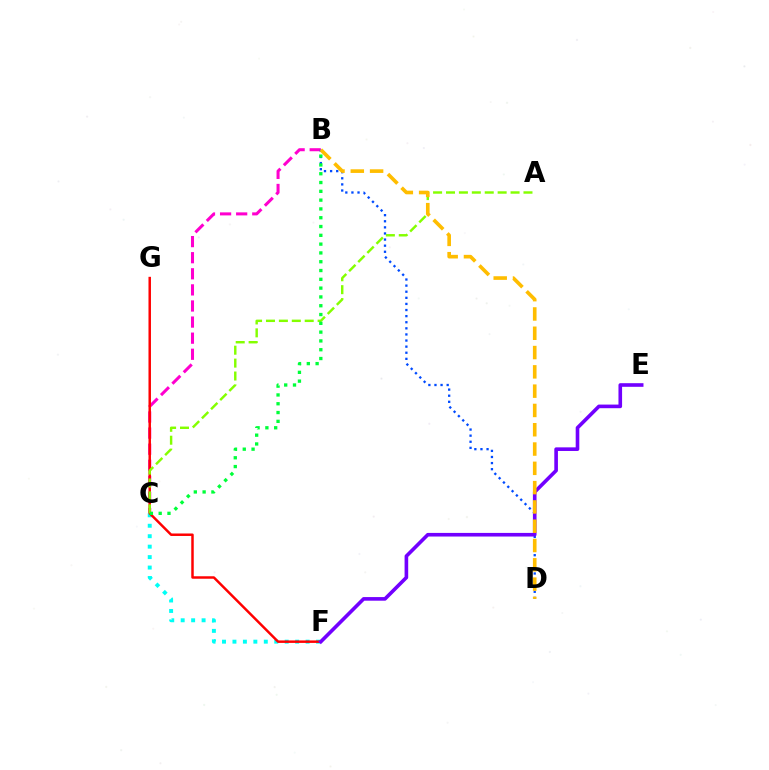{('B', 'C'): [{'color': '#ff00cf', 'line_style': 'dashed', 'thickness': 2.19}, {'color': '#00ff39', 'line_style': 'dotted', 'thickness': 2.39}], ('B', 'D'): [{'color': '#004bff', 'line_style': 'dotted', 'thickness': 1.66}, {'color': '#ffbd00', 'line_style': 'dashed', 'thickness': 2.62}], ('C', 'F'): [{'color': '#00fff6', 'line_style': 'dotted', 'thickness': 2.84}], ('F', 'G'): [{'color': '#ff0000', 'line_style': 'solid', 'thickness': 1.78}], ('A', 'C'): [{'color': '#84ff00', 'line_style': 'dashed', 'thickness': 1.75}], ('E', 'F'): [{'color': '#7200ff', 'line_style': 'solid', 'thickness': 2.61}]}